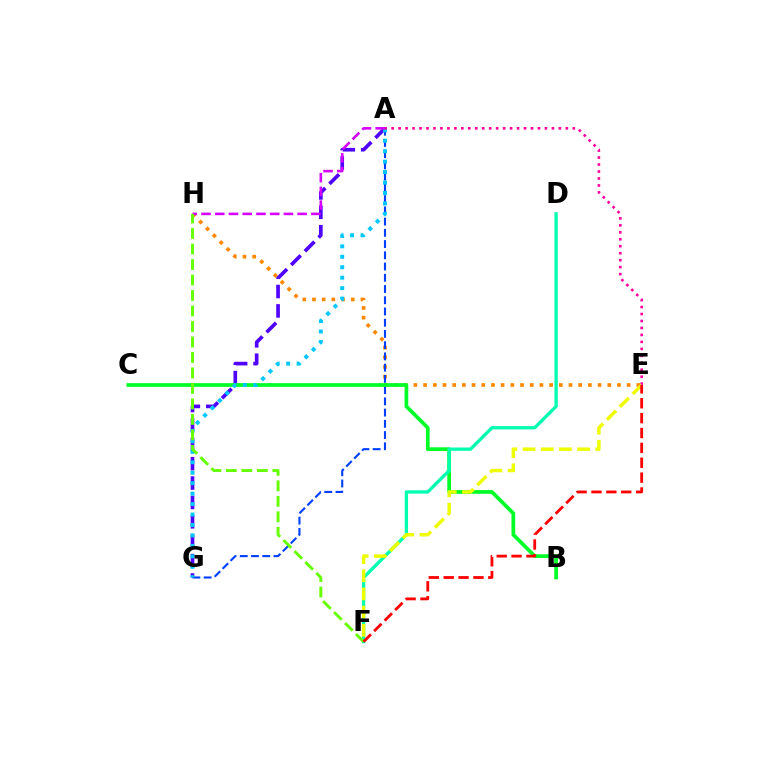{('A', 'G'): [{'color': '#4f00ff', 'line_style': 'dashed', 'thickness': 2.63}, {'color': '#003fff', 'line_style': 'dashed', 'thickness': 1.53}, {'color': '#00c7ff', 'line_style': 'dotted', 'thickness': 2.84}], ('E', 'H'): [{'color': '#ff8800', 'line_style': 'dotted', 'thickness': 2.63}], ('B', 'C'): [{'color': '#00ff27', 'line_style': 'solid', 'thickness': 2.68}], ('A', 'E'): [{'color': '#ff00a0', 'line_style': 'dotted', 'thickness': 1.89}], ('D', 'F'): [{'color': '#00ffaf', 'line_style': 'solid', 'thickness': 2.38}], ('A', 'H'): [{'color': '#d600ff', 'line_style': 'dashed', 'thickness': 1.87}], ('F', 'H'): [{'color': '#66ff00', 'line_style': 'dashed', 'thickness': 2.1}], ('E', 'F'): [{'color': '#eeff00', 'line_style': 'dashed', 'thickness': 2.47}, {'color': '#ff0000', 'line_style': 'dashed', 'thickness': 2.02}]}